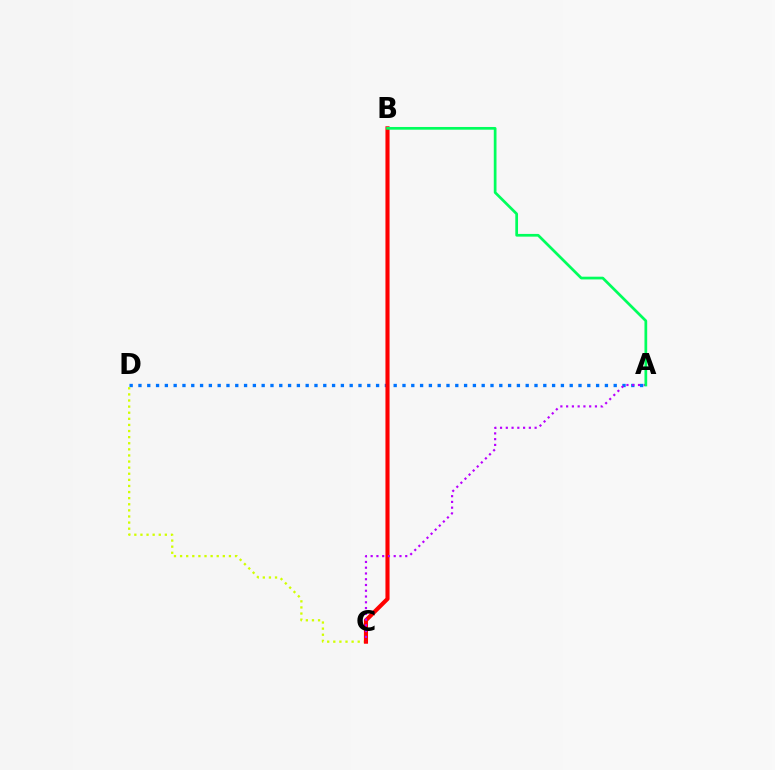{('A', 'D'): [{'color': '#0074ff', 'line_style': 'dotted', 'thickness': 2.39}], ('C', 'D'): [{'color': '#d1ff00', 'line_style': 'dotted', 'thickness': 1.66}], ('B', 'C'): [{'color': '#ff0000', 'line_style': 'solid', 'thickness': 2.95}], ('A', 'C'): [{'color': '#b900ff', 'line_style': 'dotted', 'thickness': 1.57}], ('A', 'B'): [{'color': '#00ff5c', 'line_style': 'solid', 'thickness': 1.96}]}